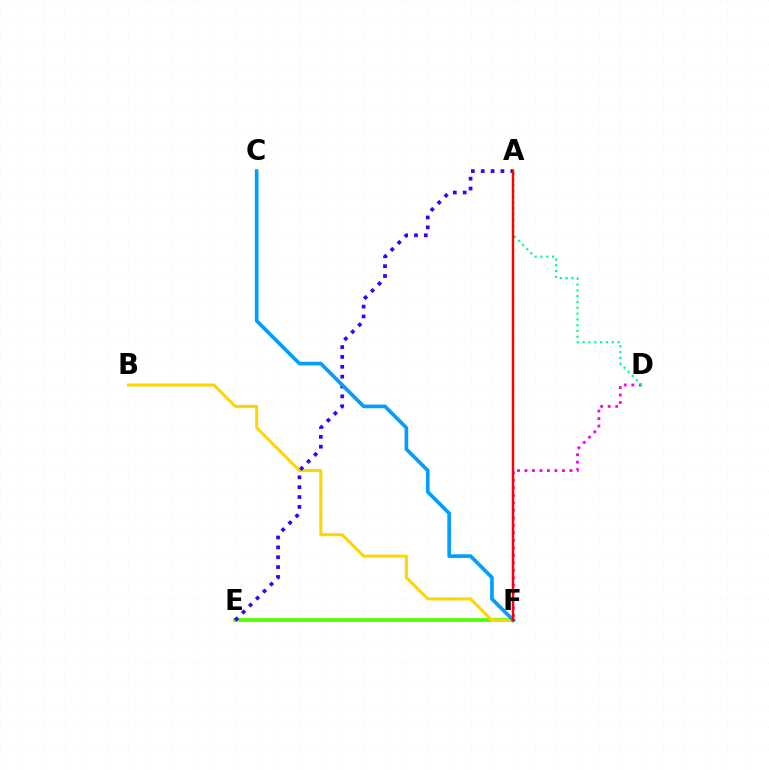{('D', 'F'): [{'color': '#ff00ed', 'line_style': 'dotted', 'thickness': 2.04}], ('E', 'F'): [{'color': '#4fff00', 'line_style': 'solid', 'thickness': 2.64}], ('B', 'F'): [{'color': '#ffd500', 'line_style': 'solid', 'thickness': 2.18}], ('A', 'D'): [{'color': '#00ff86', 'line_style': 'dotted', 'thickness': 1.58}], ('A', 'E'): [{'color': '#3700ff', 'line_style': 'dotted', 'thickness': 2.68}], ('C', 'F'): [{'color': '#009eff', 'line_style': 'solid', 'thickness': 2.64}], ('A', 'F'): [{'color': '#ff0000', 'line_style': 'solid', 'thickness': 1.77}]}